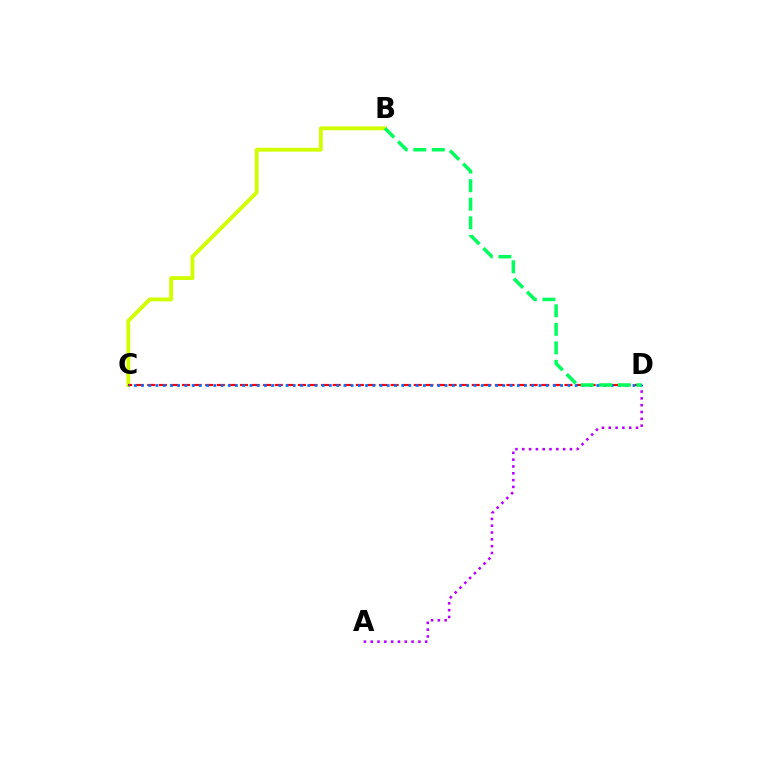{('A', 'D'): [{'color': '#b900ff', 'line_style': 'dotted', 'thickness': 1.85}], ('B', 'C'): [{'color': '#d1ff00', 'line_style': 'solid', 'thickness': 2.79}], ('C', 'D'): [{'color': '#ff0000', 'line_style': 'dashed', 'thickness': 1.57}, {'color': '#0074ff', 'line_style': 'dotted', 'thickness': 1.96}], ('B', 'D'): [{'color': '#00ff5c', 'line_style': 'dashed', 'thickness': 2.52}]}